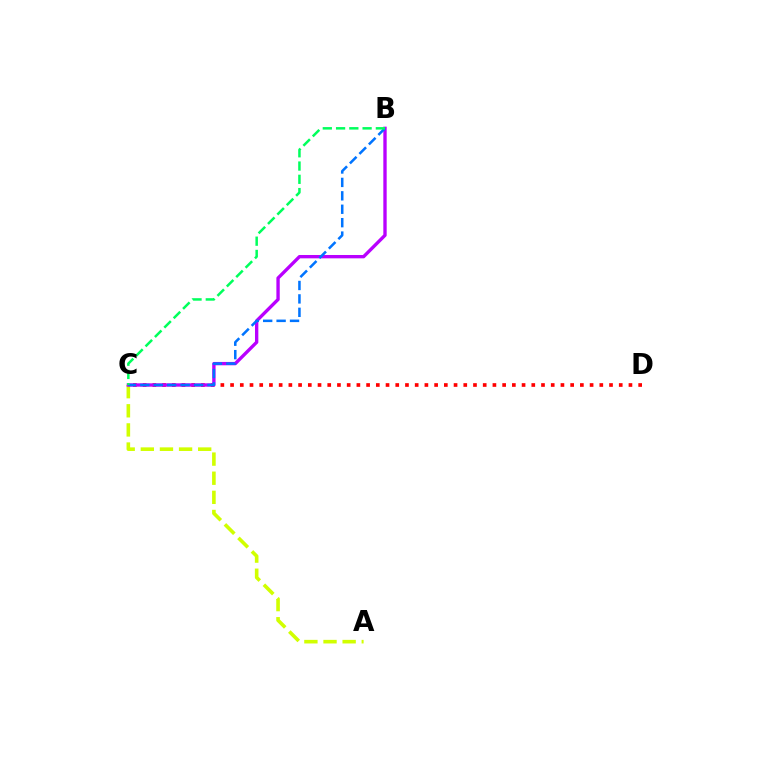{('A', 'C'): [{'color': '#d1ff00', 'line_style': 'dashed', 'thickness': 2.6}], ('C', 'D'): [{'color': '#ff0000', 'line_style': 'dotted', 'thickness': 2.64}], ('B', 'C'): [{'color': '#b900ff', 'line_style': 'solid', 'thickness': 2.41}, {'color': '#0074ff', 'line_style': 'dashed', 'thickness': 1.82}, {'color': '#00ff5c', 'line_style': 'dashed', 'thickness': 1.8}]}